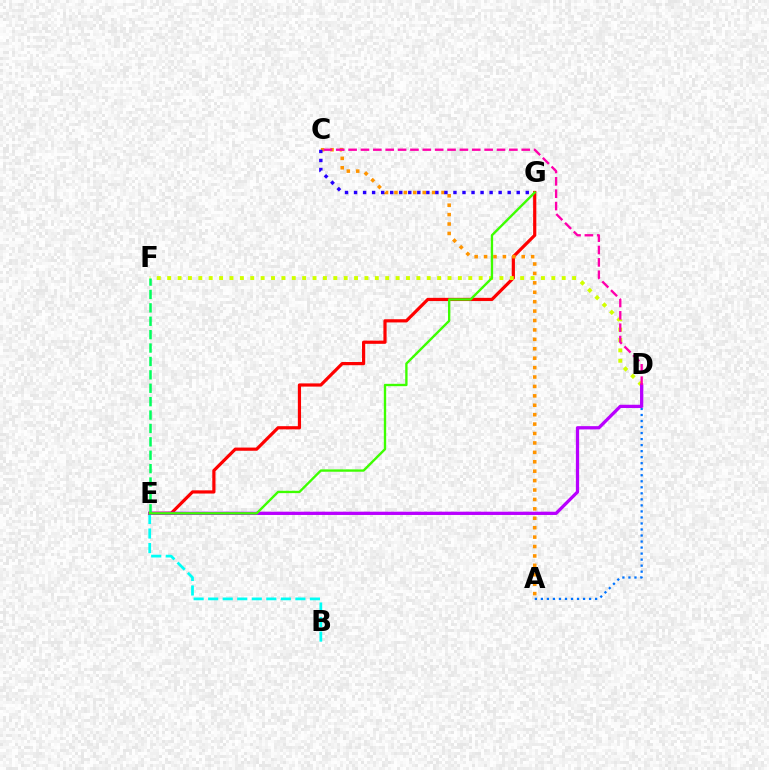{('B', 'E'): [{'color': '#00fff6', 'line_style': 'dashed', 'thickness': 1.97}], ('E', 'G'): [{'color': '#ff0000', 'line_style': 'solid', 'thickness': 2.3}, {'color': '#3dff00', 'line_style': 'solid', 'thickness': 1.7}], ('A', 'D'): [{'color': '#0074ff', 'line_style': 'dotted', 'thickness': 1.64}], ('A', 'C'): [{'color': '#ff9400', 'line_style': 'dotted', 'thickness': 2.56}], ('D', 'F'): [{'color': '#d1ff00', 'line_style': 'dotted', 'thickness': 2.82}], ('D', 'E'): [{'color': '#b900ff', 'line_style': 'solid', 'thickness': 2.35}], ('C', 'G'): [{'color': '#2500ff', 'line_style': 'dotted', 'thickness': 2.46}], ('E', 'F'): [{'color': '#00ff5c', 'line_style': 'dashed', 'thickness': 1.82}], ('C', 'D'): [{'color': '#ff00ac', 'line_style': 'dashed', 'thickness': 1.68}]}